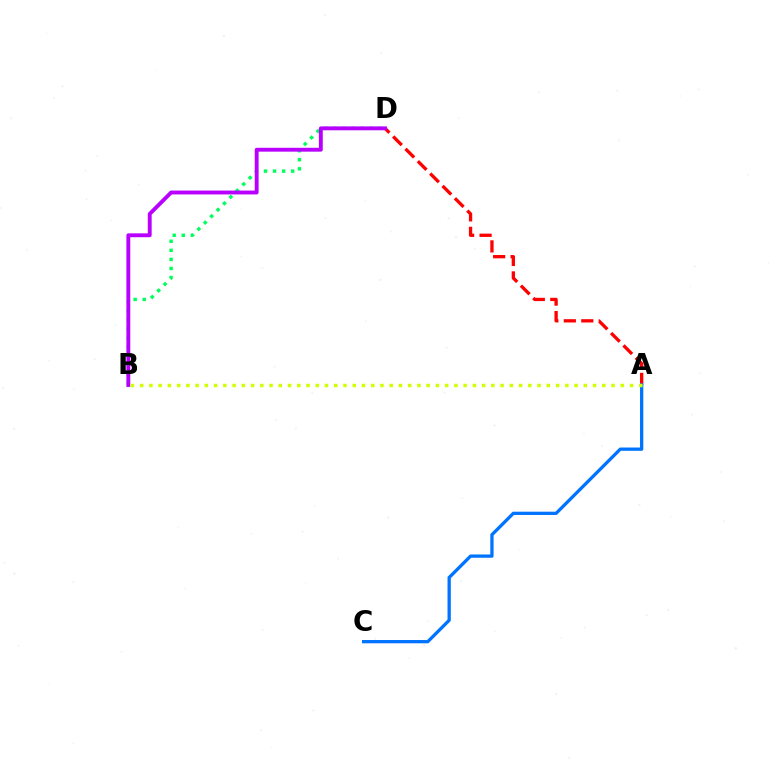{('B', 'D'): [{'color': '#00ff5c', 'line_style': 'dotted', 'thickness': 2.46}, {'color': '#b900ff', 'line_style': 'solid', 'thickness': 2.79}], ('A', 'D'): [{'color': '#ff0000', 'line_style': 'dashed', 'thickness': 2.37}], ('A', 'C'): [{'color': '#0074ff', 'line_style': 'solid', 'thickness': 2.37}], ('A', 'B'): [{'color': '#d1ff00', 'line_style': 'dotted', 'thickness': 2.51}]}